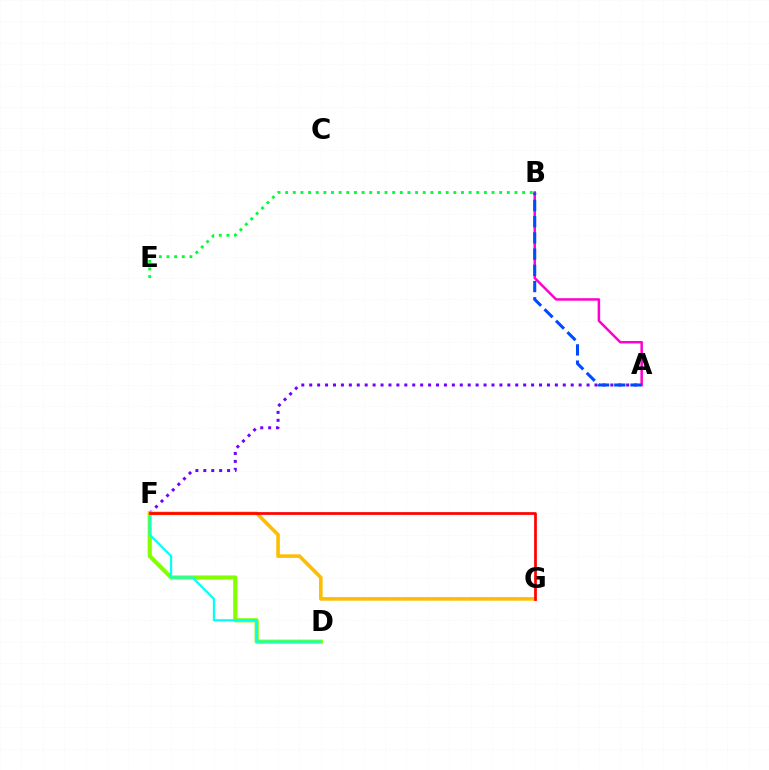{('A', 'F'): [{'color': '#7200ff', 'line_style': 'dotted', 'thickness': 2.15}], ('B', 'E'): [{'color': '#00ff39', 'line_style': 'dotted', 'thickness': 2.08}], ('A', 'B'): [{'color': '#ff00cf', 'line_style': 'solid', 'thickness': 1.8}, {'color': '#004bff', 'line_style': 'dashed', 'thickness': 2.2}], ('D', 'F'): [{'color': '#84ff00', 'line_style': 'solid', 'thickness': 2.99}, {'color': '#00fff6', 'line_style': 'solid', 'thickness': 1.54}], ('F', 'G'): [{'color': '#ffbd00', 'line_style': 'solid', 'thickness': 2.58}, {'color': '#ff0000', 'line_style': 'solid', 'thickness': 1.96}]}